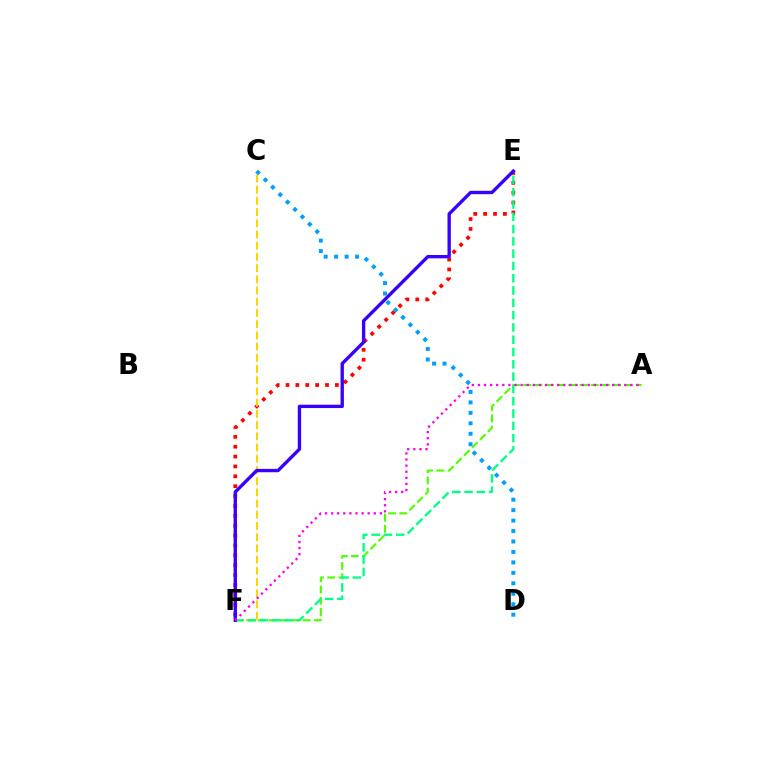{('A', 'F'): [{'color': '#4fff00', 'line_style': 'dashed', 'thickness': 1.53}, {'color': '#ff00ed', 'line_style': 'dotted', 'thickness': 1.66}], ('E', 'F'): [{'color': '#ff0000', 'line_style': 'dotted', 'thickness': 2.68}, {'color': '#00ff86', 'line_style': 'dashed', 'thickness': 1.67}, {'color': '#3700ff', 'line_style': 'solid', 'thickness': 2.41}], ('C', 'F'): [{'color': '#ffd500', 'line_style': 'dashed', 'thickness': 1.52}], ('C', 'D'): [{'color': '#009eff', 'line_style': 'dotted', 'thickness': 2.84}]}